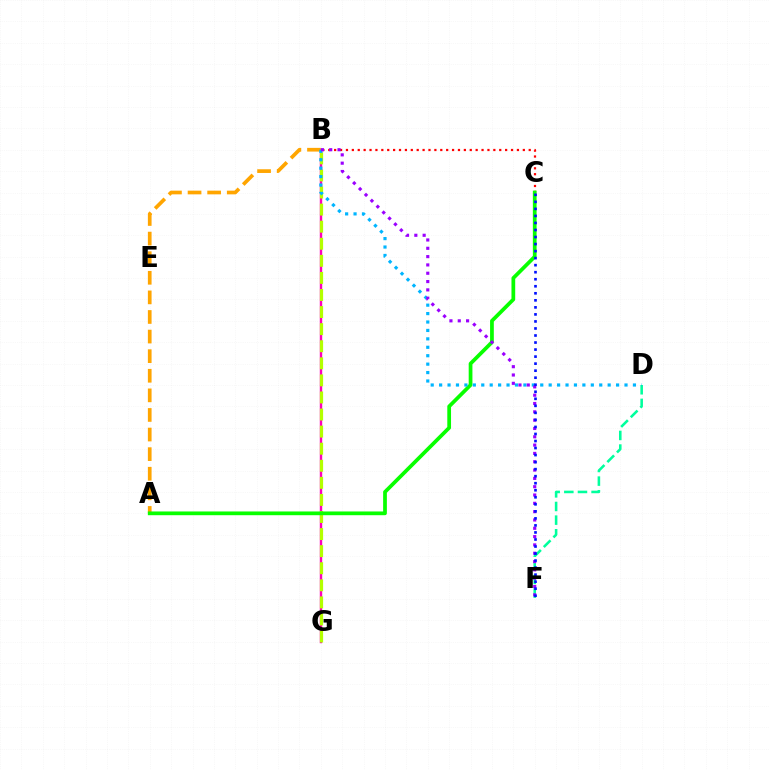{('B', 'G'): [{'color': '#ff00bd', 'line_style': 'solid', 'thickness': 1.74}, {'color': '#b3ff00', 'line_style': 'dashed', 'thickness': 2.32}], ('A', 'B'): [{'color': '#ffa500', 'line_style': 'dashed', 'thickness': 2.66}], ('B', 'C'): [{'color': '#ff0000', 'line_style': 'dotted', 'thickness': 1.6}], ('A', 'C'): [{'color': '#08ff00', 'line_style': 'solid', 'thickness': 2.69}], ('D', 'F'): [{'color': '#00ff9d', 'line_style': 'dashed', 'thickness': 1.85}], ('B', 'D'): [{'color': '#00b5ff', 'line_style': 'dotted', 'thickness': 2.29}], ('B', 'F'): [{'color': '#9b00ff', 'line_style': 'dotted', 'thickness': 2.26}], ('C', 'F'): [{'color': '#0010ff', 'line_style': 'dotted', 'thickness': 1.91}]}